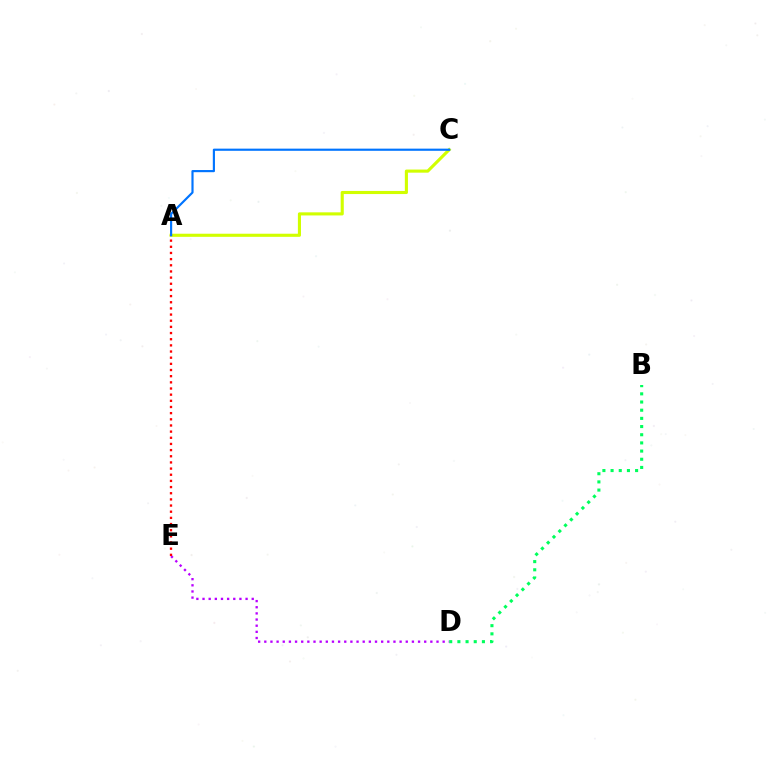{('A', 'C'): [{'color': '#d1ff00', 'line_style': 'solid', 'thickness': 2.24}, {'color': '#0074ff', 'line_style': 'solid', 'thickness': 1.56}], ('B', 'D'): [{'color': '#00ff5c', 'line_style': 'dotted', 'thickness': 2.22}], ('D', 'E'): [{'color': '#b900ff', 'line_style': 'dotted', 'thickness': 1.67}], ('A', 'E'): [{'color': '#ff0000', 'line_style': 'dotted', 'thickness': 1.67}]}